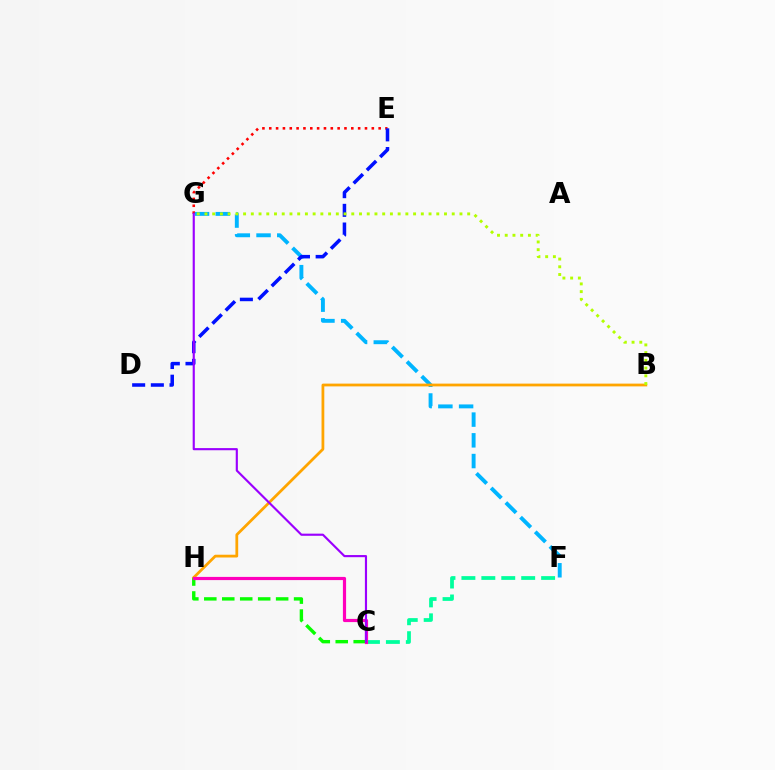{('E', 'G'): [{'color': '#ff0000', 'line_style': 'dotted', 'thickness': 1.86}], ('F', 'G'): [{'color': '#00b5ff', 'line_style': 'dashed', 'thickness': 2.82}], ('C', 'F'): [{'color': '#00ff9d', 'line_style': 'dashed', 'thickness': 2.71}], ('D', 'E'): [{'color': '#0010ff', 'line_style': 'dashed', 'thickness': 2.54}], ('C', 'H'): [{'color': '#08ff00', 'line_style': 'dashed', 'thickness': 2.44}, {'color': '#ff00bd', 'line_style': 'solid', 'thickness': 2.29}], ('B', 'H'): [{'color': '#ffa500', 'line_style': 'solid', 'thickness': 1.99}], ('C', 'G'): [{'color': '#9b00ff', 'line_style': 'solid', 'thickness': 1.55}], ('B', 'G'): [{'color': '#b3ff00', 'line_style': 'dotted', 'thickness': 2.1}]}